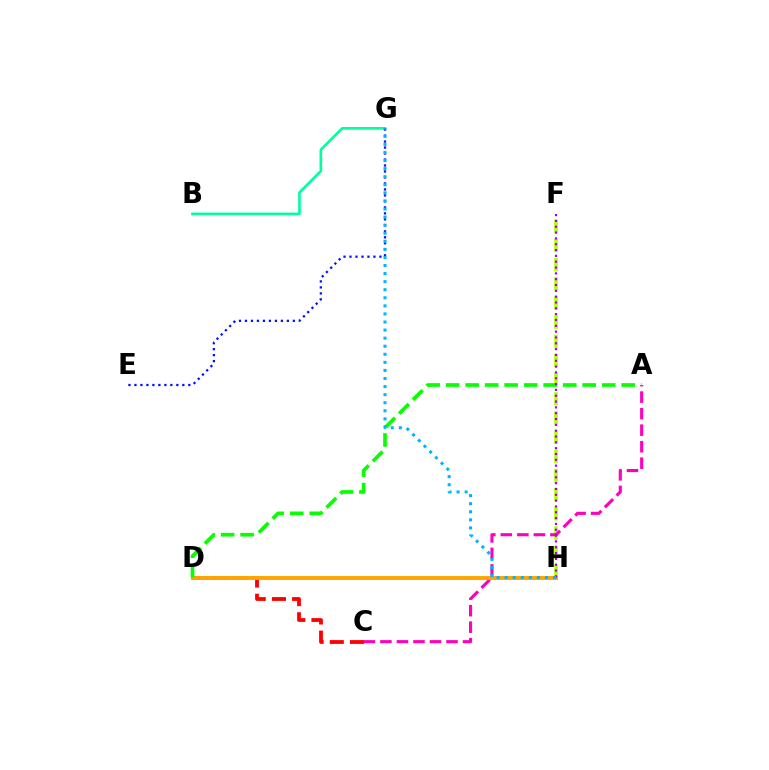{('C', 'D'): [{'color': '#ff0000', 'line_style': 'dashed', 'thickness': 2.74}], ('F', 'H'): [{'color': '#b3ff00', 'line_style': 'dashed', 'thickness': 2.6}, {'color': '#9b00ff', 'line_style': 'dotted', 'thickness': 1.58}], ('A', 'C'): [{'color': '#ff00bd', 'line_style': 'dashed', 'thickness': 2.25}], ('D', 'H'): [{'color': '#ffa500', 'line_style': 'solid', 'thickness': 2.85}], ('B', 'G'): [{'color': '#00ff9d', 'line_style': 'solid', 'thickness': 1.91}], ('A', 'D'): [{'color': '#08ff00', 'line_style': 'dashed', 'thickness': 2.65}], ('E', 'G'): [{'color': '#0010ff', 'line_style': 'dotted', 'thickness': 1.63}], ('G', 'H'): [{'color': '#00b5ff', 'line_style': 'dotted', 'thickness': 2.19}]}